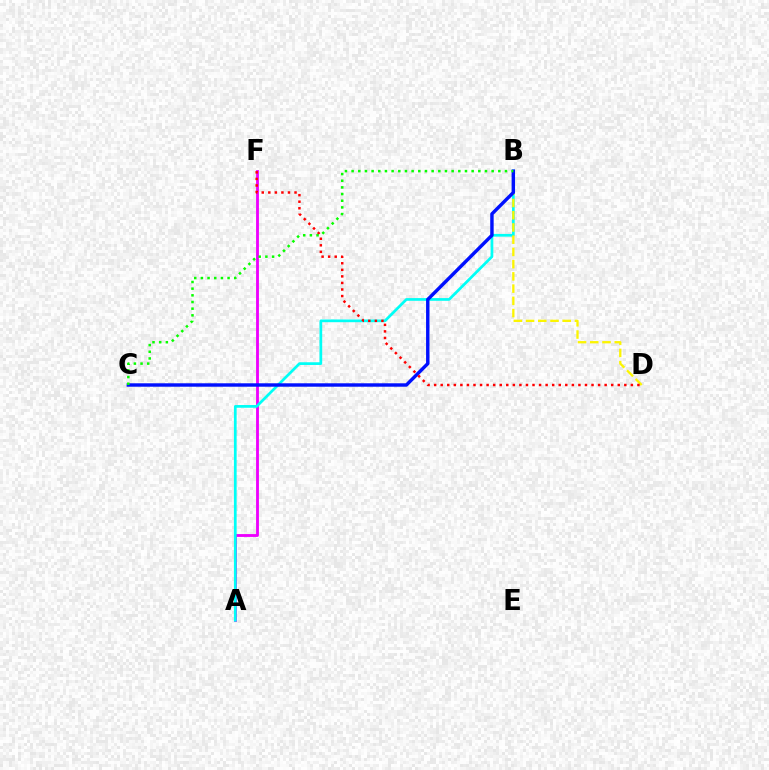{('A', 'F'): [{'color': '#ee00ff', 'line_style': 'solid', 'thickness': 2.04}], ('A', 'B'): [{'color': '#00fff6', 'line_style': 'solid', 'thickness': 1.96}], ('B', 'D'): [{'color': '#fcf500', 'line_style': 'dashed', 'thickness': 1.66}], ('B', 'C'): [{'color': '#0010ff', 'line_style': 'solid', 'thickness': 2.46}, {'color': '#08ff00', 'line_style': 'dotted', 'thickness': 1.81}], ('D', 'F'): [{'color': '#ff0000', 'line_style': 'dotted', 'thickness': 1.78}]}